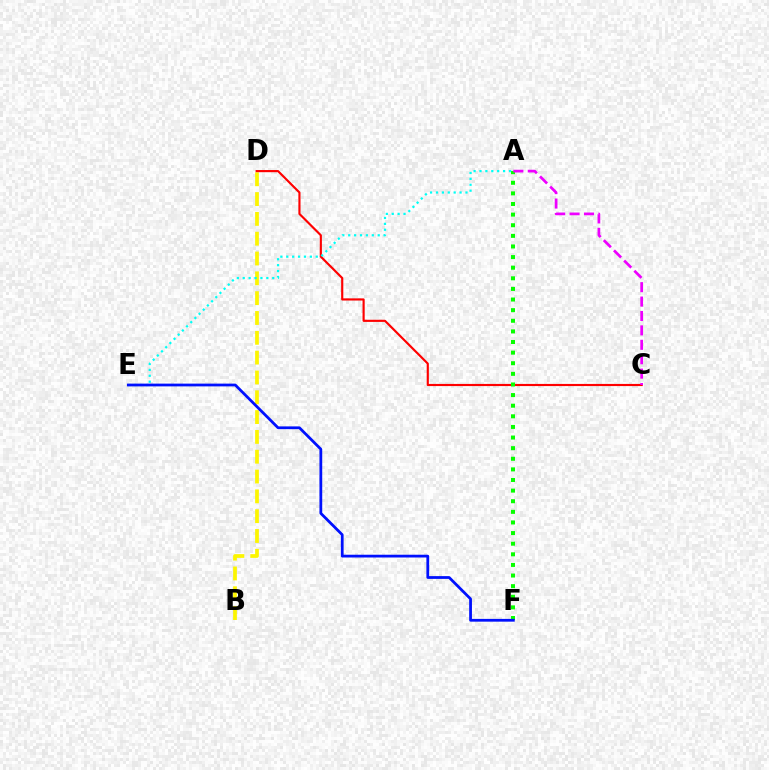{('B', 'D'): [{'color': '#fcf500', 'line_style': 'dashed', 'thickness': 2.69}], ('C', 'D'): [{'color': '#ff0000', 'line_style': 'solid', 'thickness': 1.55}], ('A', 'F'): [{'color': '#08ff00', 'line_style': 'dotted', 'thickness': 2.88}], ('A', 'C'): [{'color': '#ee00ff', 'line_style': 'dashed', 'thickness': 1.96}], ('A', 'E'): [{'color': '#00fff6', 'line_style': 'dotted', 'thickness': 1.6}], ('E', 'F'): [{'color': '#0010ff', 'line_style': 'solid', 'thickness': 1.99}]}